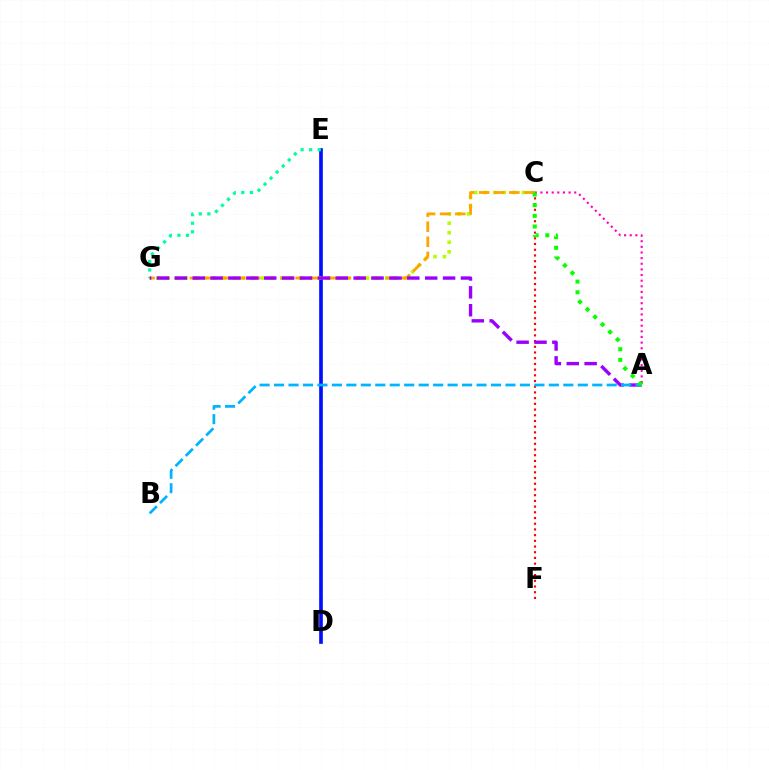{('A', 'C'): [{'color': '#ff00bd', 'line_style': 'dotted', 'thickness': 1.53}, {'color': '#08ff00', 'line_style': 'dotted', 'thickness': 2.9}], ('D', 'E'): [{'color': '#0010ff', 'line_style': 'solid', 'thickness': 2.64}], ('E', 'G'): [{'color': '#00ff9d', 'line_style': 'dotted', 'thickness': 2.33}], ('C', 'F'): [{'color': '#ff0000', 'line_style': 'dotted', 'thickness': 1.55}], ('C', 'G'): [{'color': '#b3ff00', 'line_style': 'dotted', 'thickness': 2.59}, {'color': '#ffa500', 'line_style': 'dashed', 'thickness': 2.05}], ('A', 'G'): [{'color': '#9b00ff', 'line_style': 'dashed', 'thickness': 2.43}], ('A', 'B'): [{'color': '#00b5ff', 'line_style': 'dashed', 'thickness': 1.96}]}